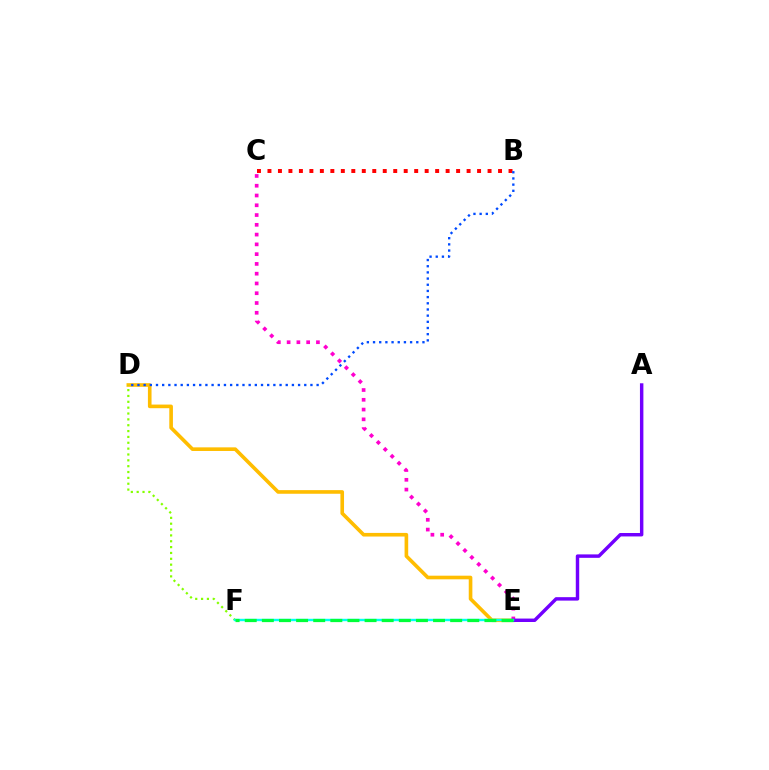{('D', 'E'): [{'color': '#ffbd00', 'line_style': 'solid', 'thickness': 2.61}], ('C', 'E'): [{'color': '#ff00cf', 'line_style': 'dotted', 'thickness': 2.66}], ('B', 'C'): [{'color': '#ff0000', 'line_style': 'dotted', 'thickness': 2.85}], ('A', 'E'): [{'color': '#7200ff', 'line_style': 'solid', 'thickness': 2.48}], ('D', 'F'): [{'color': '#84ff00', 'line_style': 'dotted', 'thickness': 1.59}], ('B', 'D'): [{'color': '#004bff', 'line_style': 'dotted', 'thickness': 1.68}], ('E', 'F'): [{'color': '#00fff6', 'line_style': 'solid', 'thickness': 1.73}, {'color': '#00ff39', 'line_style': 'dashed', 'thickness': 2.33}]}